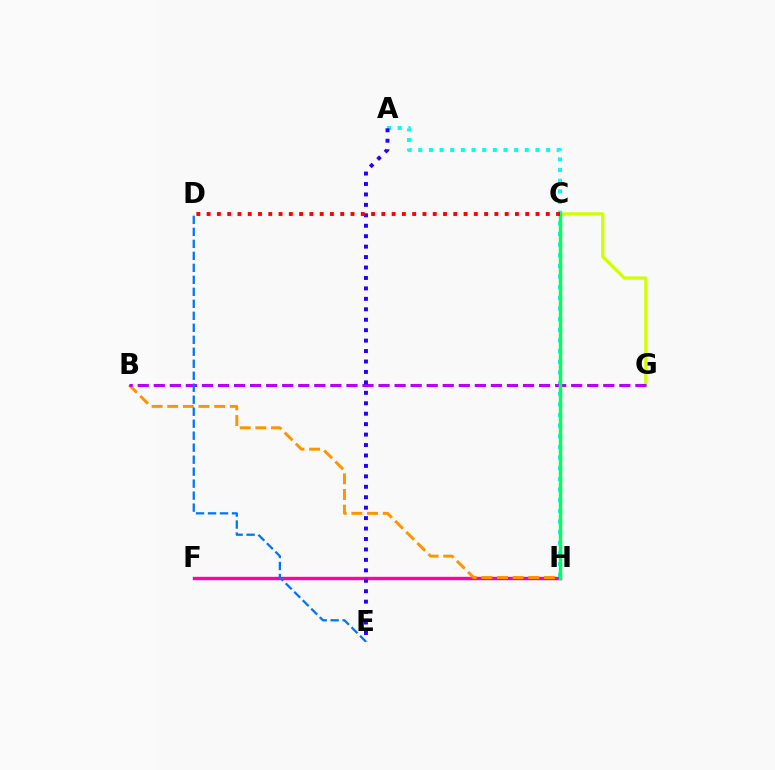{('C', 'G'): [{'color': '#d1ff00', 'line_style': 'solid', 'thickness': 2.35}], ('F', 'H'): [{'color': '#3dff00', 'line_style': 'solid', 'thickness': 1.98}, {'color': '#ff00ac', 'line_style': 'solid', 'thickness': 2.43}], ('A', 'H'): [{'color': '#00fff6', 'line_style': 'dotted', 'thickness': 2.89}], ('B', 'H'): [{'color': '#ff9400', 'line_style': 'dashed', 'thickness': 2.13}], ('B', 'G'): [{'color': '#b900ff', 'line_style': 'dashed', 'thickness': 2.18}], ('C', 'H'): [{'color': '#00ff5c', 'line_style': 'solid', 'thickness': 2.48}], ('A', 'E'): [{'color': '#2500ff', 'line_style': 'dotted', 'thickness': 2.84}], ('D', 'E'): [{'color': '#0074ff', 'line_style': 'dashed', 'thickness': 1.63}], ('C', 'D'): [{'color': '#ff0000', 'line_style': 'dotted', 'thickness': 2.79}]}